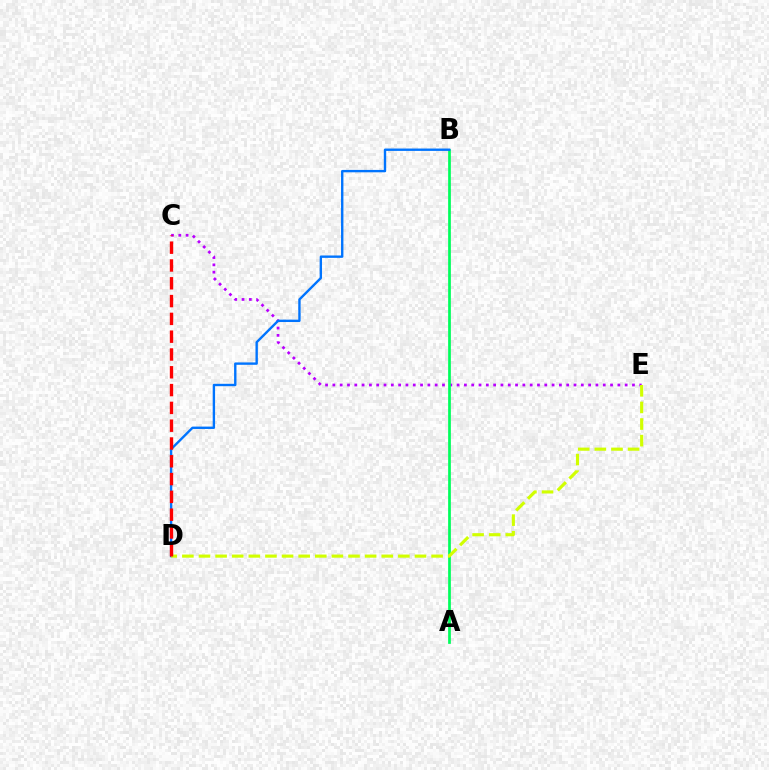{('C', 'E'): [{'color': '#b900ff', 'line_style': 'dotted', 'thickness': 1.99}], ('A', 'B'): [{'color': '#00ff5c', 'line_style': 'solid', 'thickness': 1.96}], ('B', 'D'): [{'color': '#0074ff', 'line_style': 'solid', 'thickness': 1.71}], ('D', 'E'): [{'color': '#d1ff00', 'line_style': 'dashed', 'thickness': 2.26}], ('C', 'D'): [{'color': '#ff0000', 'line_style': 'dashed', 'thickness': 2.42}]}